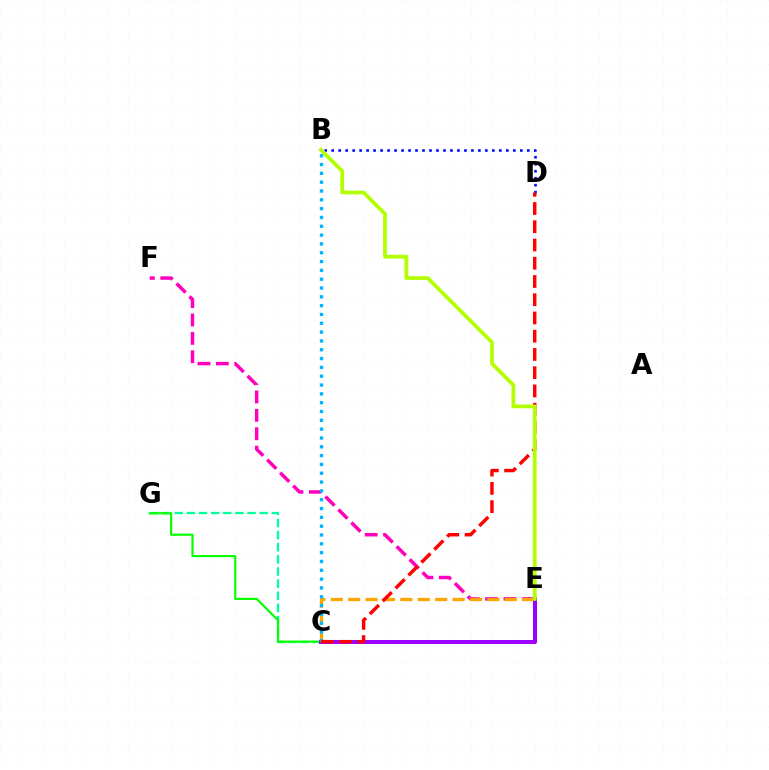{('C', 'G'): [{'color': '#00ff9d', 'line_style': 'dashed', 'thickness': 1.65}, {'color': '#08ff00', 'line_style': 'solid', 'thickness': 1.56}], ('E', 'F'): [{'color': '#ff00bd', 'line_style': 'dashed', 'thickness': 2.5}], ('B', 'D'): [{'color': '#0010ff', 'line_style': 'dotted', 'thickness': 1.9}], ('C', 'E'): [{'color': '#ffa500', 'line_style': 'dashed', 'thickness': 2.36}, {'color': '#9b00ff', 'line_style': 'solid', 'thickness': 2.89}], ('B', 'C'): [{'color': '#00b5ff', 'line_style': 'dotted', 'thickness': 2.4}], ('C', 'D'): [{'color': '#ff0000', 'line_style': 'dashed', 'thickness': 2.48}], ('B', 'E'): [{'color': '#b3ff00', 'line_style': 'solid', 'thickness': 2.7}]}